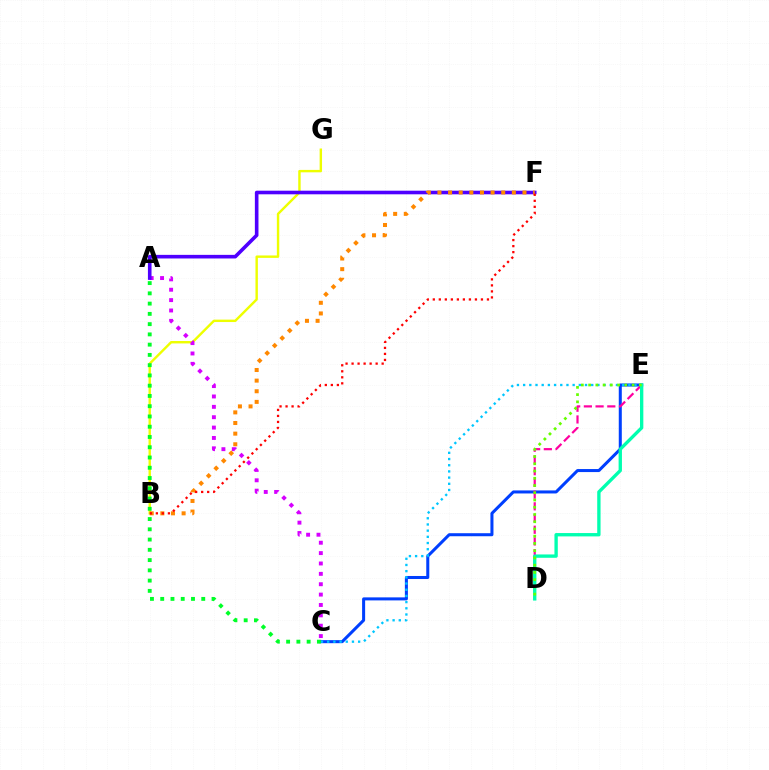{('C', 'E'): [{'color': '#003fff', 'line_style': 'solid', 'thickness': 2.18}, {'color': '#00c7ff', 'line_style': 'dotted', 'thickness': 1.68}], ('D', 'E'): [{'color': '#ff00a0', 'line_style': 'dashed', 'thickness': 1.59}, {'color': '#00ffaf', 'line_style': 'solid', 'thickness': 2.41}, {'color': '#66ff00', 'line_style': 'dotted', 'thickness': 1.97}], ('B', 'G'): [{'color': '#eeff00', 'line_style': 'solid', 'thickness': 1.74}], ('A', 'C'): [{'color': '#00ff27', 'line_style': 'dotted', 'thickness': 2.79}, {'color': '#d600ff', 'line_style': 'dotted', 'thickness': 2.82}], ('A', 'F'): [{'color': '#4f00ff', 'line_style': 'solid', 'thickness': 2.6}], ('B', 'F'): [{'color': '#ff8800', 'line_style': 'dotted', 'thickness': 2.89}, {'color': '#ff0000', 'line_style': 'dotted', 'thickness': 1.63}]}